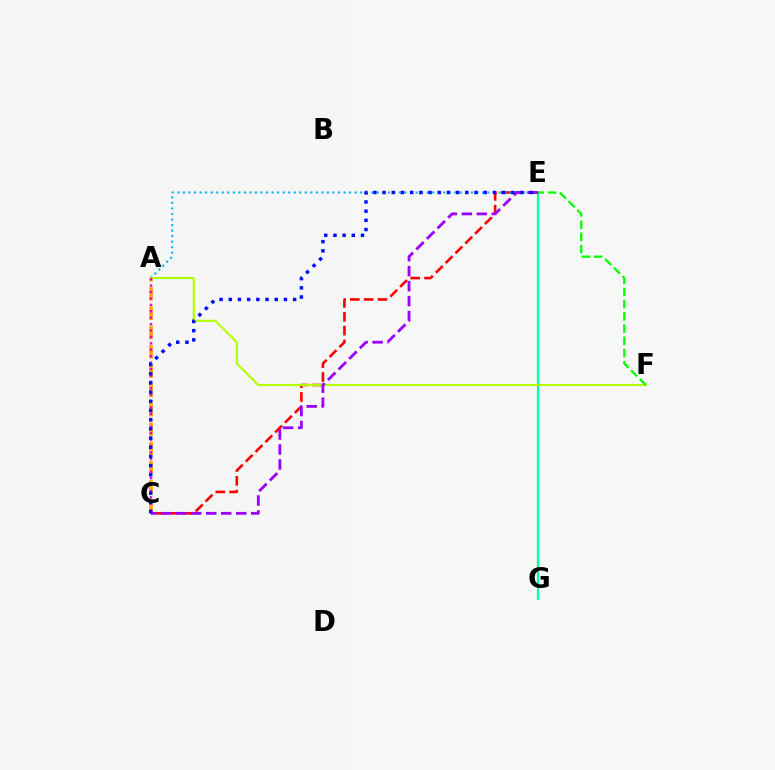{('E', 'G'): [{'color': '#00ff9d', 'line_style': 'solid', 'thickness': 1.6}], ('C', 'E'): [{'color': '#ff0000', 'line_style': 'dashed', 'thickness': 1.88}, {'color': '#9b00ff', 'line_style': 'dashed', 'thickness': 2.04}, {'color': '#0010ff', 'line_style': 'dotted', 'thickness': 2.5}], ('A', 'E'): [{'color': '#00b5ff', 'line_style': 'dotted', 'thickness': 1.5}], ('A', 'C'): [{'color': '#ffa500', 'line_style': 'dashed', 'thickness': 2.62}, {'color': '#ff00bd', 'line_style': 'dotted', 'thickness': 1.74}], ('A', 'F'): [{'color': '#b3ff00', 'line_style': 'solid', 'thickness': 1.54}], ('E', 'F'): [{'color': '#08ff00', 'line_style': 'dashed', 'thickness': 1.66}]}